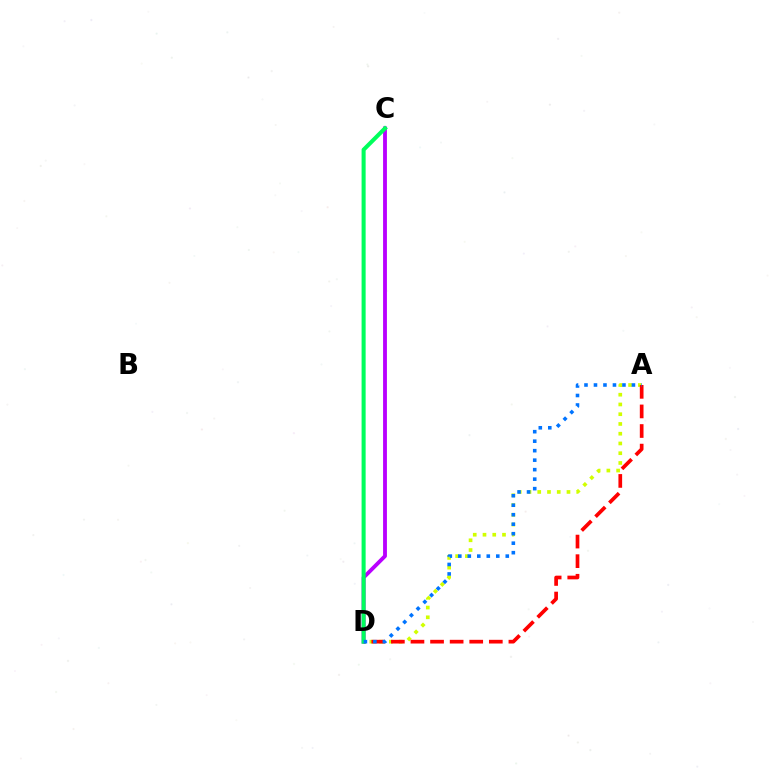{('C', 'D'): [{'color': '#b900ff', 'line_style': 'solid', 'thickness': 2.77}, {'color': '#00ff5c', 'line_style': 'solid', 'thickness': 2.92}], ('A', 'D'): [{'color': '#d1ff00', 'line_style': 'dotted', 'thickness': 2.65}, {'color': '#ff0000', 'line_style': 'dashed', 'thickness': 2.66}, {'color': '#0074ff', 'line_style': 'dotted', 'thickness': 2.58}]}